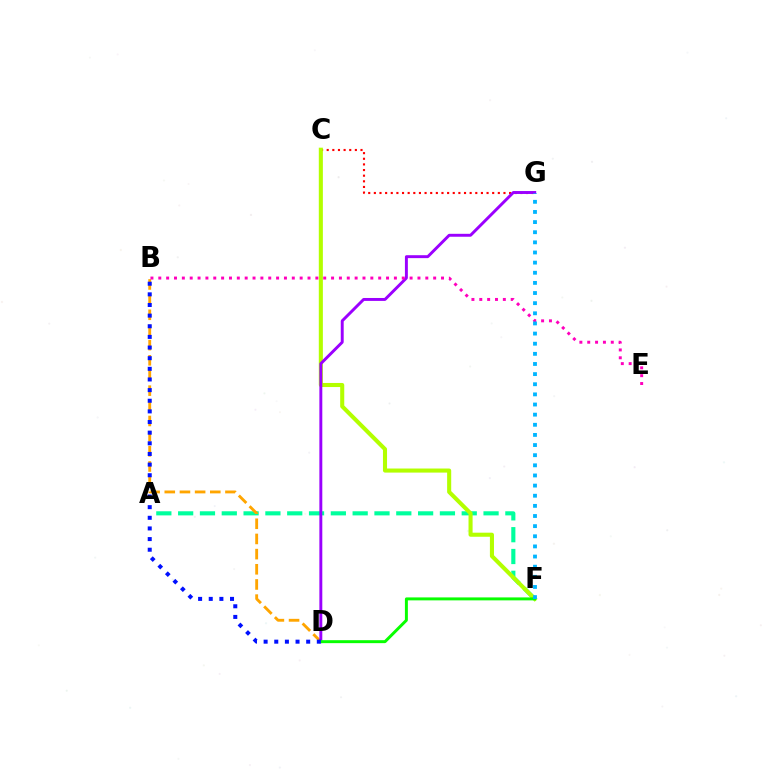{('C', 'G'): [{'color': '#ff0000', 'line_style': 'dotted', 'thickness': 1.53}], ('A', 'F'): [{'color': '#00ff9d', 'line_style': 'dashed', 'thickness': 2.96}], ('B', 'D'): [{'color': '#ffa500', 'line_style': 'dashed', 'thickness': 2.06}, {'color': '#0010ff', 'line_style': 'dotted', 'thickness': 2.89}], ('C', 'F'): [{'color': '#b3ff00', 'line_style': 'solid', 'thickness': 2.93}], ('D', 'G'): [{'color': '#9b00ff', 'line_style': 'solid', 'thickness': 2.11}], ('D', 'F'): [{'color': '#08ff00', 'line_style': 'solid', 'thickness': 2.13}], ('B', 'E'): [{'color': '#ff00bd', 'line_style': 'dotted', 'thickness': 2.13}], ('F', 'G'): [{'color': '#00b5ff', 'line_style': 'dotted', 'thickness': 2.75}]}